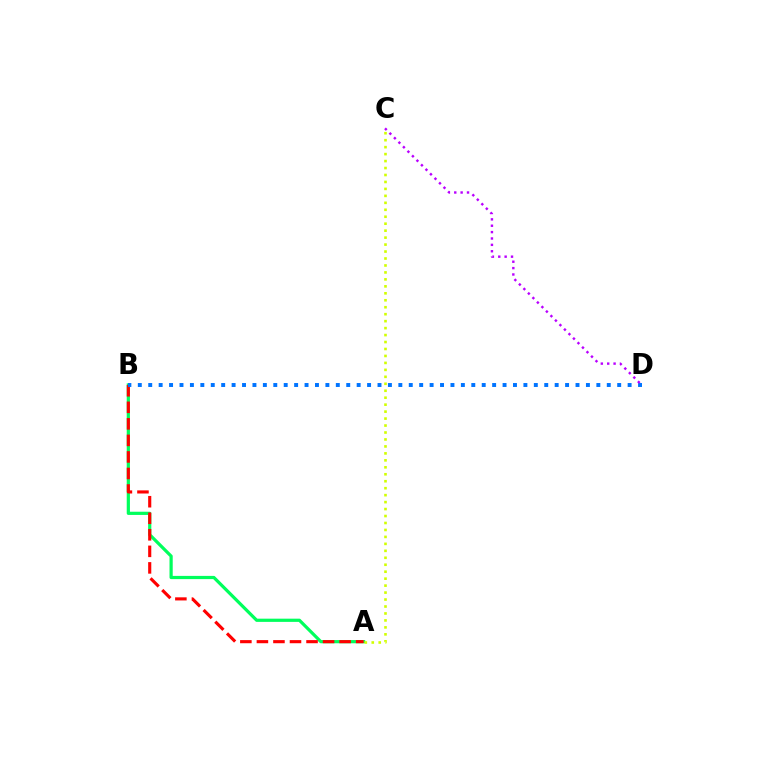{('A', 'B'): [{'color': '#00ff5c', 'line_style': 'solid', 'thickness': 2.31}, {'color': '#ff0000', 'line_style': 'dashed', 'thickness': 2.25}], ('A', 'C'): [{'color': '#d1ff00', 'line_style': 'dotted', 'thickness': 1.89}], ('B', 'D'): [{'color': '#0074ff', 'line_style': 'dotted', 'thickness': 2.83}], ('C', 'D'): [{'color': '#b900ff', 'line_style': 'dotted', 'thickness': 1.73}]}